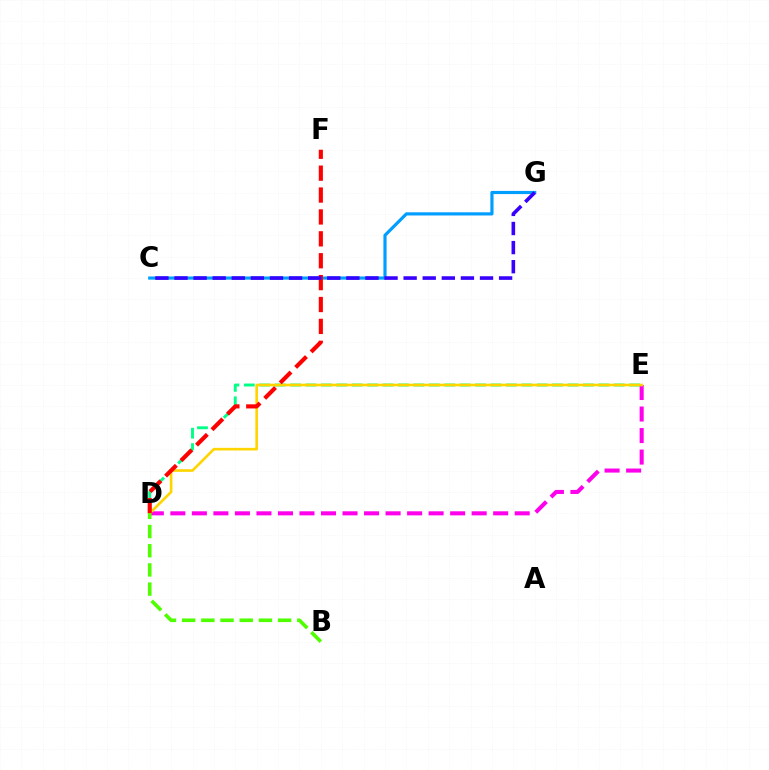{('D', 'E'): [{'color': '#00ff86', 'line_style': 'dashed', 'thickness': 2.09}, {'color': '#ff00ed', 'line_style': 'dashed', 'thickness': 2.92}, {'color': '#ffd500', 'line_style': 'solid', 'thickness': 1.89}], ('C', 'G'): [{'color': '#009eff', 'line_style': 'solid', 'thickness': 2.28}, {'color': '#3700ff', 'line_style': 'dashed', 'thickness': 2.59}], ('D', 'F'): [{'color': '#ff0000', 'line_style': 'dashed', 'thickness': 2.97}], ('B', 'D'): [{'color': '#4fff00', 'line_style': 'dashed', 'thickness': 2.61}]}